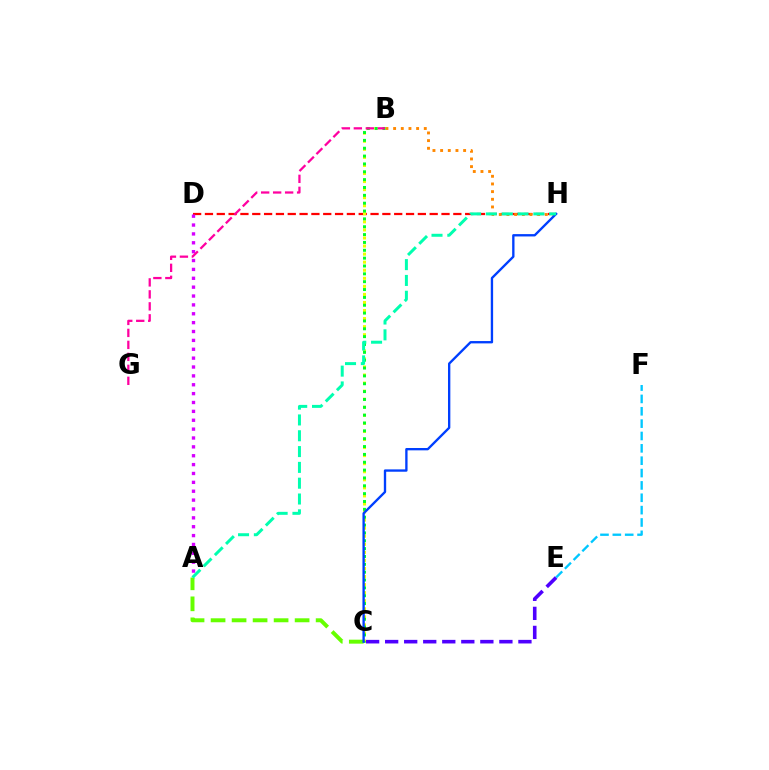{('D', 'H'): [{'color': '#ff0000', 'line_style': 'dashed', 'thickness': 1.61}], ('B', 'H'): [{'color': '#ff8800', 'line_style': 'dotted', 'thickness': 2.08}], ('A', 'D'): [{'color': '#d600ff', 'line_style': 'dotted', 'thickness': 2.41}], ('A', 'C'): [{'color': '#66ff00', 'line_style': 'dashed', 'thickness': 2.85}], ('B', 'C'): [{'color': '#eeff00', 'line_style': 'dotted', 'thickness': 2.19}, {'color': '#00ff27', 'line_style': 'dotted', 'thickness': 2.13}], ('C', 'E'): [{'color': '#4f00ff', 'line_style': 'dashed', 'thickness': 2.59}], ('B', 'G'): [{'color': '#ff00a0', 'line_style': 'dashed', 'thickness': 1.63}], ('E', 'F'): [{'color': '#00c7ff', 'line_style': 'dashed', 'thickness': 1.68}], ('C', 'H'): [{'color': '#003fff', 'line_style': 'solid', 'thickness': 1.69}], ('A', 'H'): [{'color': '#00ffaf', 'line_style': 'dashed', 'thickness': 2.15}]}